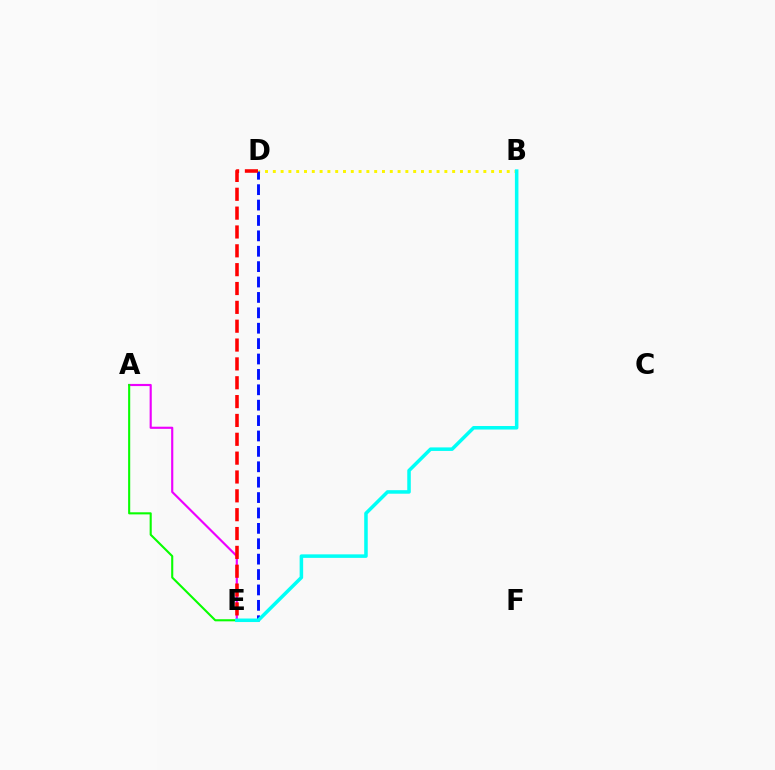{('A', 'E'): [{'color': '#ee00ff', 'line_style': 'solid', 'thickness': 1.55}, {'color': '#08ff00', 'line_style': 'solid', 'thickness': 1.51}], ('B', 'D'): [{'color': '#fcf500', 'line_style': 'dotted', 'thickness': 2.12}], ('D', 'E'): [{'color': '#0010ff', 'line_style': 'dashed', 'thickness': 2.09}, {'color': '#ff0000', 'line_style': 'dashed', 'thickness': 2.56}], ('B', 'E'): [{'color': '#00fff6', 'line_style': 'solid', 'thickness': 2.54}]}